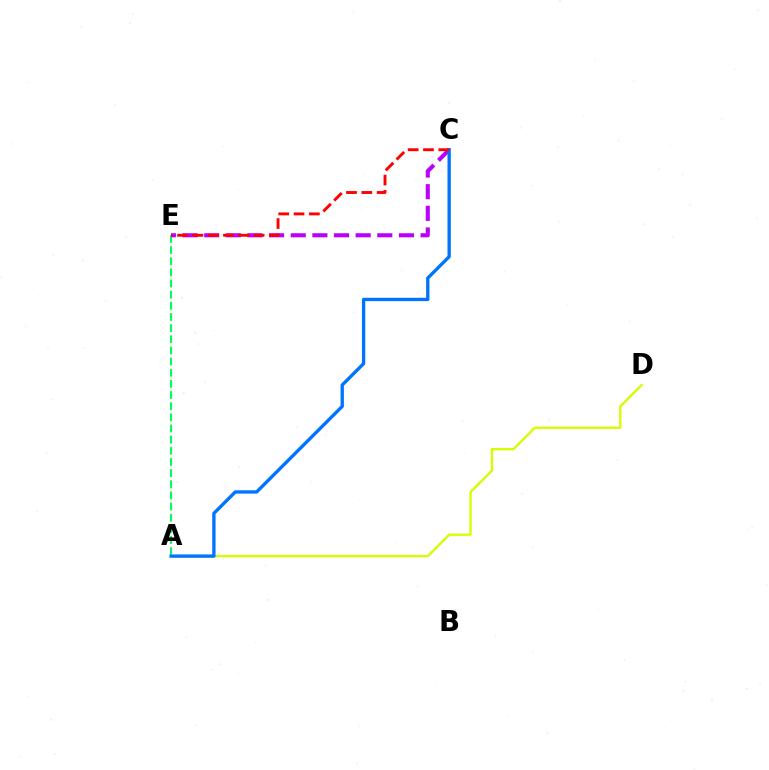{('A', 'E'): [{'color': '#00ff5c', 'line_style': 'dashed', 'thickness': 1.51}], ('A', 'D'): [{'color': '#d1ff00', 'line_style': 'solid', 'thickness': 1.68}], ('C', 'E'): [{'color': '#b900ff', 'line_style': 'dashed', 'thickness': 2.94}, {'color': '#ff0000', 'line_style': 'dashed', 'thickness': 2.08}], ('A', 'C'): [{'color': '#0074ff', 'line_style': 'solid', 'thickness': 2.41}]}